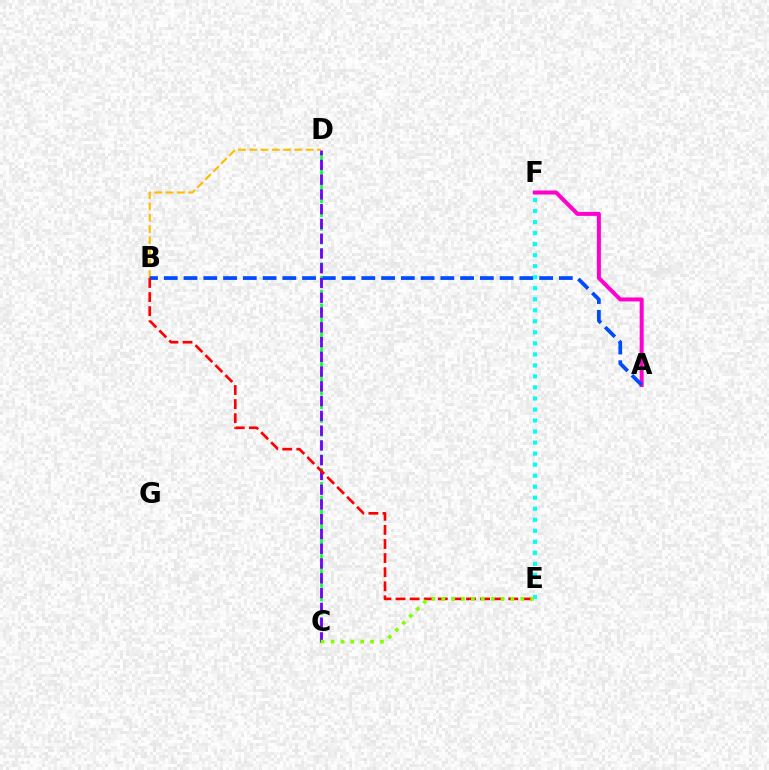{('A', 'F'): [{'color': '#ff00cf', 'line_style': 'solid', 'thickness': 2.87}], ('B', 'D'): [{'color': '#ffbd00', 'line_style': 'dashed', 'thickness': 1.53}], ('A', 'B'): [{'color': '#004bff', 'line_style': 'dashed', 'thickness': 2.68}], ('C', 'D'): [{'color': '#00ff39', 'line_style': 'dashed', 'thickness': 1.86}, {'color': '#7200ff', 'line_style': 'dashed', 'thickness': 2.01}], ('E', 'F'): [{'color': '#00fff6', 'line_style': 'dotted', 'thickness': 3.0}], ('B', 'E'): [{'color': '#ff0000', 'line_style': 'dashed', 'thickness': 1.91}], ('C', 'E'): [{'color': '#84ff00', 'line_style': 'dotted', 'thickness': 2.68}]}